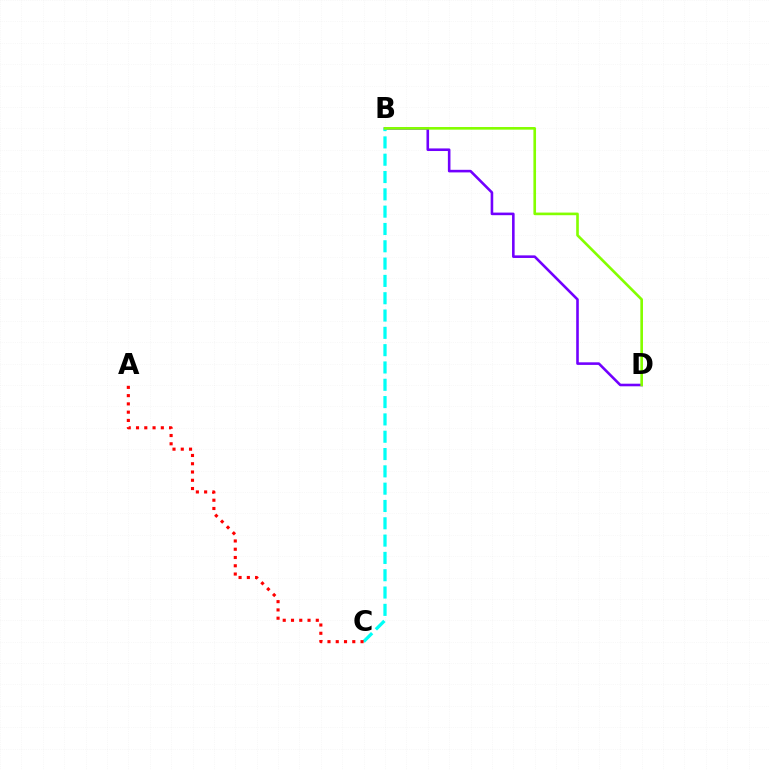{('B', 'D'): [{'color': '#7200ff', 'line_style': 'solid', 'thickness': 1.87}, {'color': '#84ff00', 'line_style': 'solid', 'thickness': 1.9}], ('B', 'C'): [{'color': '#00fff6', 'line_style': 'dashed', 'thickness': 2.35}], ('A', 'C'): [{'color': '#ff0000', 'line_style': 'dotted', 'thickness': 2.25}]}